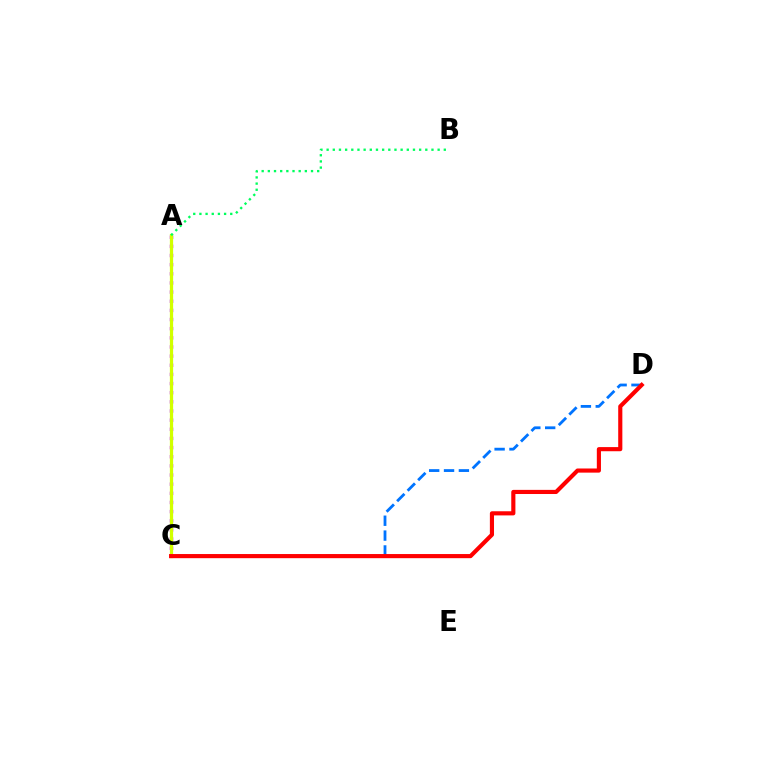{('A', 'C'): [{'color': '#b900ff', 'line_style': 'dotted', 'thickness': 2.48}, {'color': '#d1ff00', 'line_style': 'solid', 'thickness': 2.34}], ('C', 'D'): [{'color': '#0074ff', 'line_style': 'dashed', 'thickness': 2.02}, {'color': '#ff0000', 'line_style': 'solid', 'thickness': 2.98}], ('A', 'B'): [{'color': '#00ff5c', 'line_style': 'dotted', 'thickness': 1.68}]}